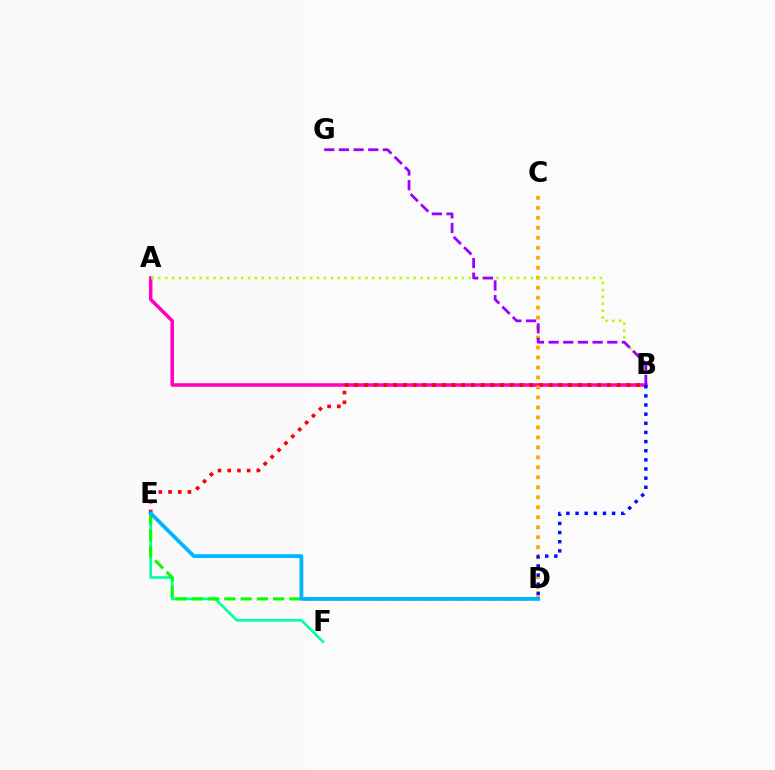{('E', 'F'): [{'color': '#00ff9d', 'line_style': 'solid', 'thickness': 1.91}], ('A', 'B'): [{'color': '#ff00bd', 'line_style': 'solid', 'thickness': 2.53}, {'color': '#b3ff00', 'line_style': 'dotted', 'thickness': 1.87}], ('B', 'E'): [{'color': '#ff0000', 'line_style': 'dotted', 'thickness': 2.64}], ('C', 'D'): [{'color': '#ffa500', 'line_style': 'dotted', 'thickness': 2.71}], ('B', 'D'): [{'color': '#0010ff', 'line_style': 'dotted', 'thickness': 2.48}], ('D', 'E'): [{'color': '#08ff00', 'line_style': 'dashed', 'thickness': 2.21}, {'color': '#00b5ff', 'line_style': 'solid', 'thickness': 2.72}], ('B', 'G'): [{'color': '#9b00ff', 'line_style': 'dashed', 'thickness': 1.99}]}